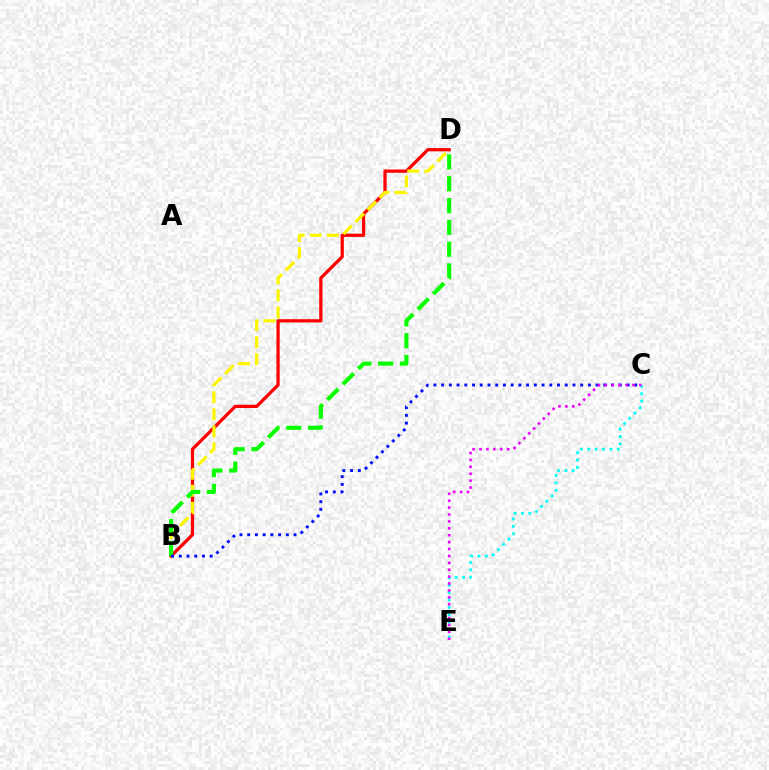{('B', 'D'): [{'color': '#ff0000', 'line_style': 'solid', 'thickness': 2.34}, {'color': '#fcf500', 'line_style': 'dashed', 'thickness': 2.32}, {'color': '#08ff00', 'line_style': 'dashed', 'thickness': 2.97}], ('B', 'C'): [{'color': '#0010ff', 'line_style': 'dotted', 'thickness': 2.1}], ('C', 'E'): [{'color': '#00fff6', 'line_style': 'dotted', 'thickness': 2.0}, {'color': '#ee00ff', 'line_style': 'dotted', 'thickness': 1.88}]}